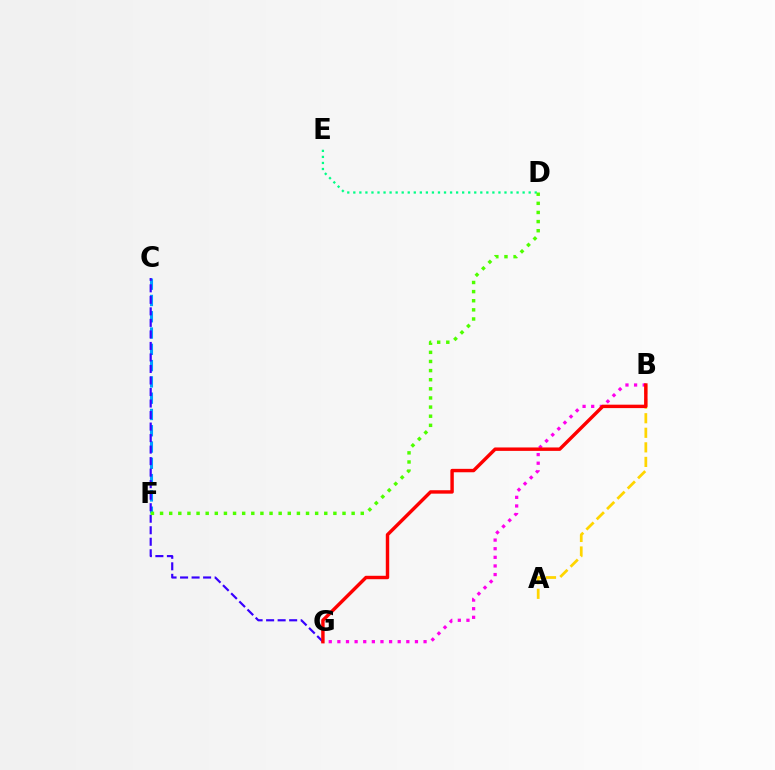{('C', 'F'): [{'color': '#009eff', 'line_style': 'dashed', 'thickness': 2.21}], ('D', 'E'): [{'color': '#00ff86', 'line_style': 'dotted', 'thickness': 1.64}], ('C', 'G'): [{'color': '#3700ff', 'line_style': 'dashed', 'thickness': 1.56}], ('A', 'B'): [{'color': '#ffd500', 'line_style': 'dashed', 'thickness': 1.98}], ('B', 'G'): [{'color': '#ff00ed', 'line_style': 'dotted', 'thickness': 2.34}, {'color': '#ff0000', 'line_style': 'solid', 'thickness': 2.46}], ('D', 'F'): [{'color': '#4fff00', 'line_style': 'dotted', 'thickness': 2.48}]}